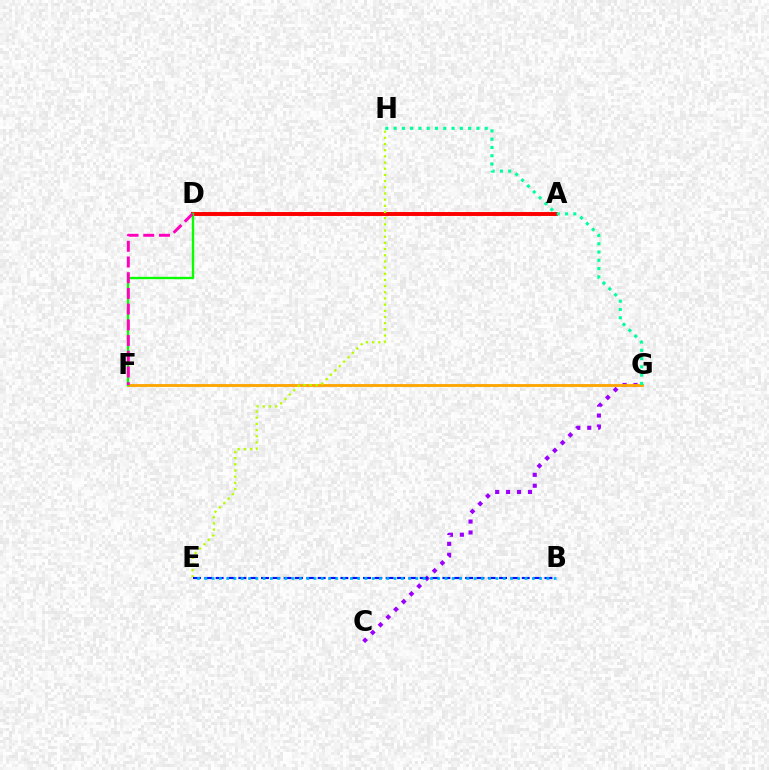{('C', 'G'): [{'color': '#9b00ff', 'line_style': 'dotted', 'thickness': 2.97}], ('F', 'G'): [{'color': '#ffa500', 'line_style': 'solid', 'thickness': 2.05}], ('A', 'D'): [{'color': '#ff0000', 'line_style': 'solid', 'thickness': 2.83}], ('E', 'H'): [{'color': '#b3ff00', 'line_style': 'dotted', 'thickness': 1.68}], ('B', 'E'): [{'color': '#0010ff', 'line_style': 'dashed', 'thickness': 1.54}, {'color': '#00b5ff', 'line_style': 'dotted', 'thickness': 1.98}], ('G', 'H'): [{'color': '#00ff9d', 'line_style': 'dotted', 'thickness': 2.25}], ('D', 'F'): [{'color': '#08ff00', 'line_style': 'solid', 'thickness': 1.69}, {'color': '#ff00bd', 'line_style': 'dashed', 'thickness': 2.13}]}